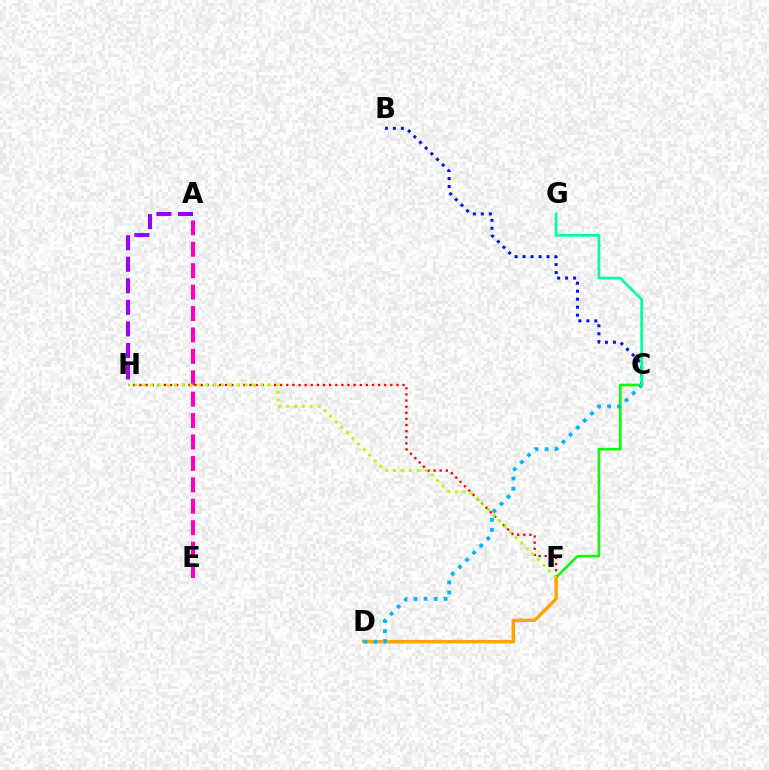{('A', 'E'): [{'color': '#ff00bd', 'line_style': 'dashed', 'thickness': 2.91}], ('C', 'F'): [{'color': '#08ff00', 'line_style': 'solid', 'thickness': 1.87}], ('D', 'F'): [{'color': '#ffa500', 'line_style': 'solid', 'thickness': 2.49}], ('F', 'H'): [{'color': '#ff0000', 'line_style': 'dotted', 'thickness': 1.66}, {'color': '#b3ff00', 'line_style': 'dotted', 'thickness': 2.14}], ('B', 'C'): [{'color': '#0010ff', 'line_style': 'dotted', 'thickness': 2.17}], ('C', 'D'): [{'color': '#00b5ff', 'line_style': 'dotted', 'thickness': 2.72}], ('A', 'H'): [{'color': '#9b00ff', 'line_style': 'dashed', 'thickness': 2.93}], ('C', 'G'): [{'color': '#00ff9d', 'line_style': 'solid', 'thickness': 1.95}]}